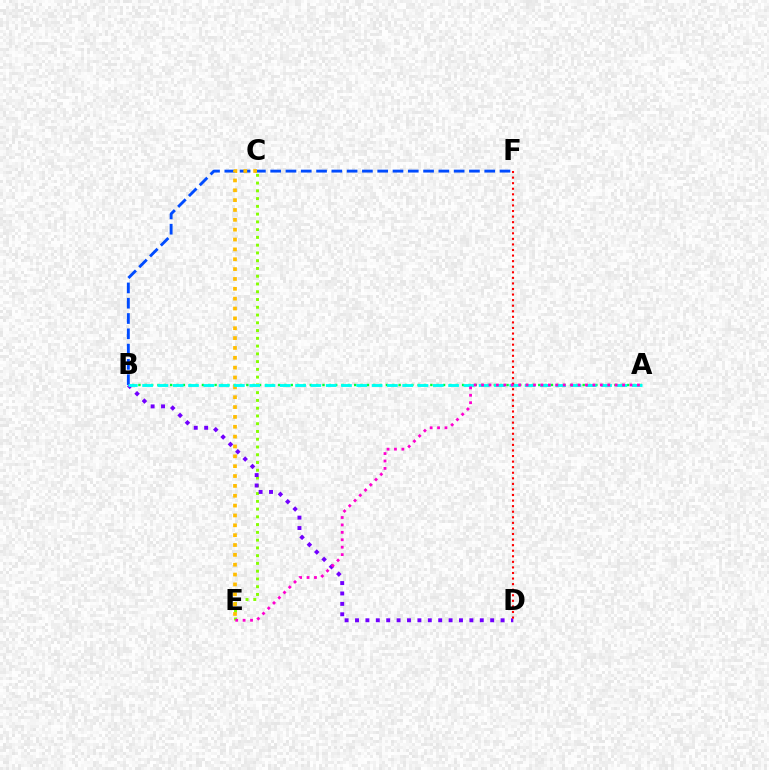{('B', 'F'): [{'color': '#004bff', 'line_style': 'dashed', 'thickness': 2.08}], ('A', 'B'): [{'color': '#00ff39', 'line_style': 'dotted', 'thickness': 1.72}, {'color': '#00fff6', 'line_style': 'dashed', 'thickness': 2.08}], ('C', 'E'): [{'color': '#84ff00', 'line_style': 'dotted', 'thickness': 2.11}, {'color': '#ffbd00', 'line_style': 'dotted', 'thickness': 2.68}], ('B', 'D'): [{'color': '#7200ff', 'line_style': 'dotted', 'thickness': 2.82}], ('D', 'F'): [{'color': '#ff0000', 'line_style': 'dotted', 'thickness': 1.51}], ('A', 'E'): [{'color': '#ff00cf', 'line_style': 'dotted', 'thickness': 2.02}]}